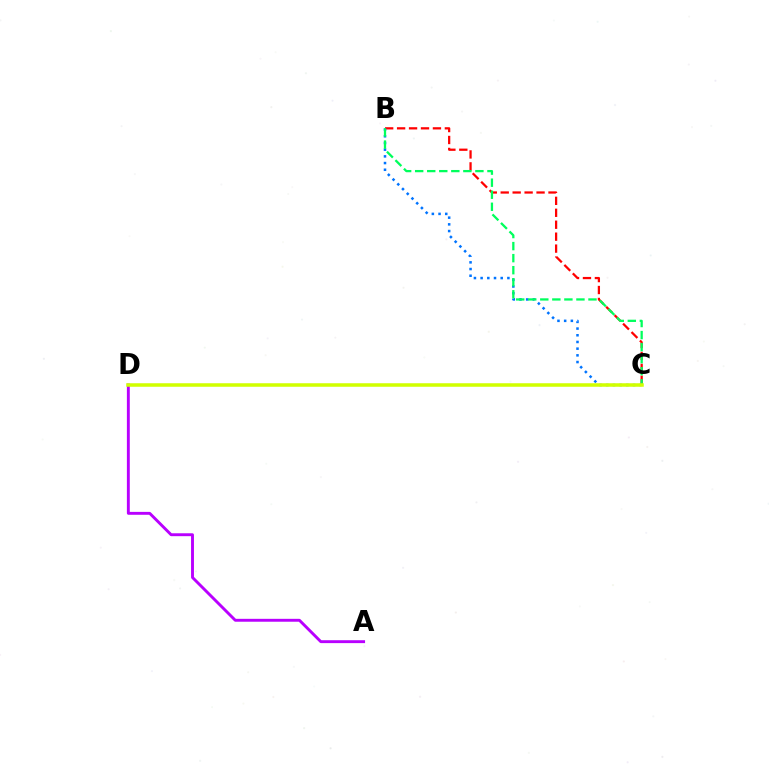{('A', 'D'): [{'color': '#b900ff', 'line_style': 'solid', 'thickness': 2.09}], ('B', 'C'): [{'color': '#ff0000', 'line_style': 'dashed', 'thickness': 1.62}, {'color': '#0074ff', 'line_style': 'dotted', 'thickness': 1.82}, {'color': '#00ff5c', 'line_style': 'dashed', 'thickness': 1.64}], ('C', 'D'): [{'color': '#d1ff00', 'line_style': 'solid', 'thickness': 2.54}]}